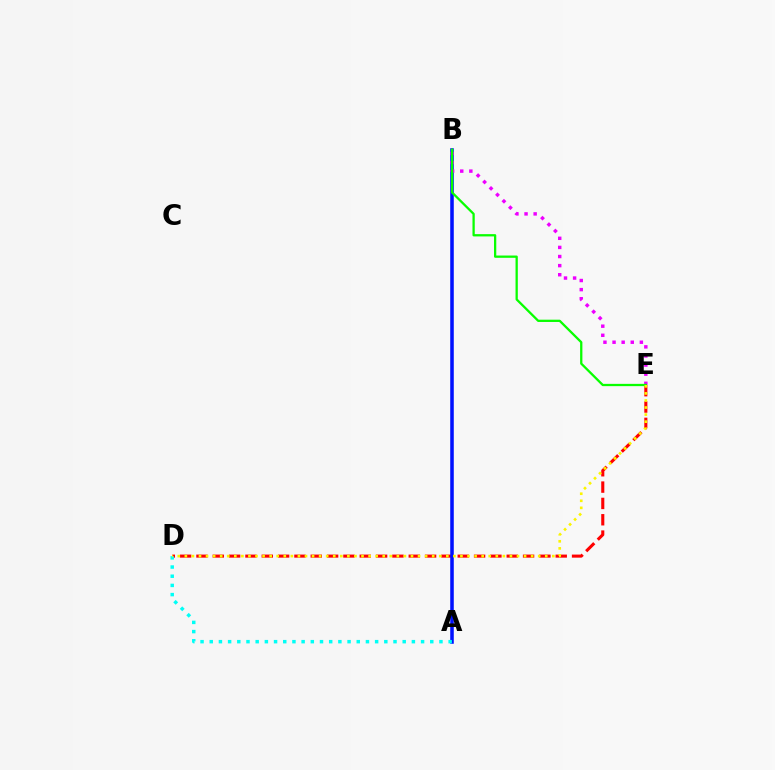{('D', 'E'): [{'color': '#ff0000', 'line_style': 'dashed', 'thickness': 2.22}, {'color': '#fcf500', 'line_style': 'dotted', 'thickness': 1.92}], ('A', 'B'): [{'color': '#0010ff', 'line_style': 'solid', 'thickness': 2.56}], ('A', 'D'): [{'color': '#00fff6', 'line_style': 'dotted', 'thickness': 2.5}], ('B', 'E'): [{'color': '#ee00ff', 'line_style': 'dotted', 'thickness': 2.47}, {'color': '#08ff00', 'line_style': 'solid', 'thickness': 1.64}]}